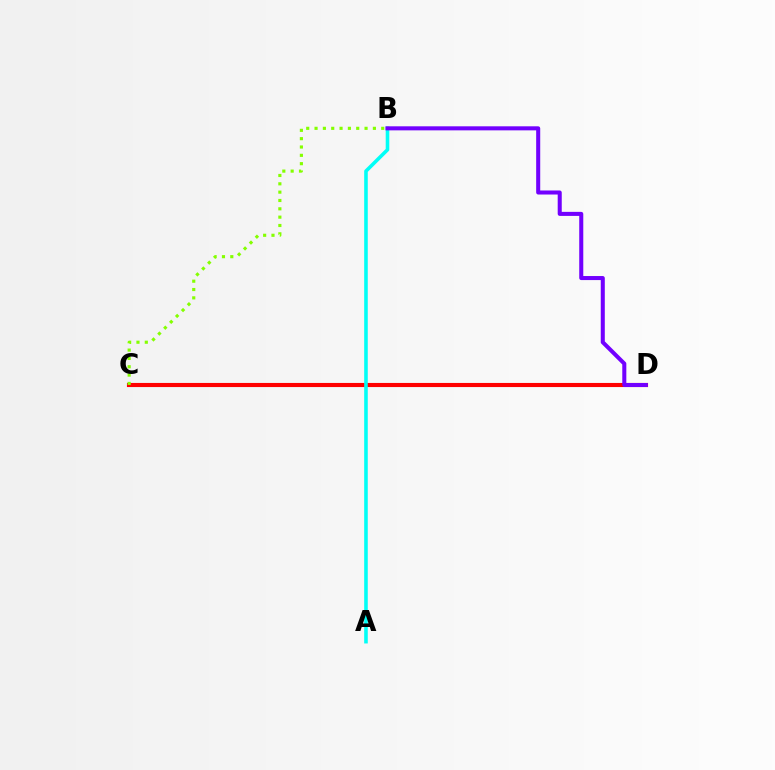{('C', 'D'): [{'color': '#ff0000', 'line_style': 'solid', 'thickness': 2.96}], ('B', 'C'): [{'color': '#84ff00', 'line_style': 'dotted', 'thickness': 2.26}], ('A', 'B'): [{'color': '#00fff6', 'line_style': 'solid', 'thickness': 2.57}], ('B', 'D'): [{'color': '#7200ff', 'line_style': 'solid', 'thickness': 2.91}]}